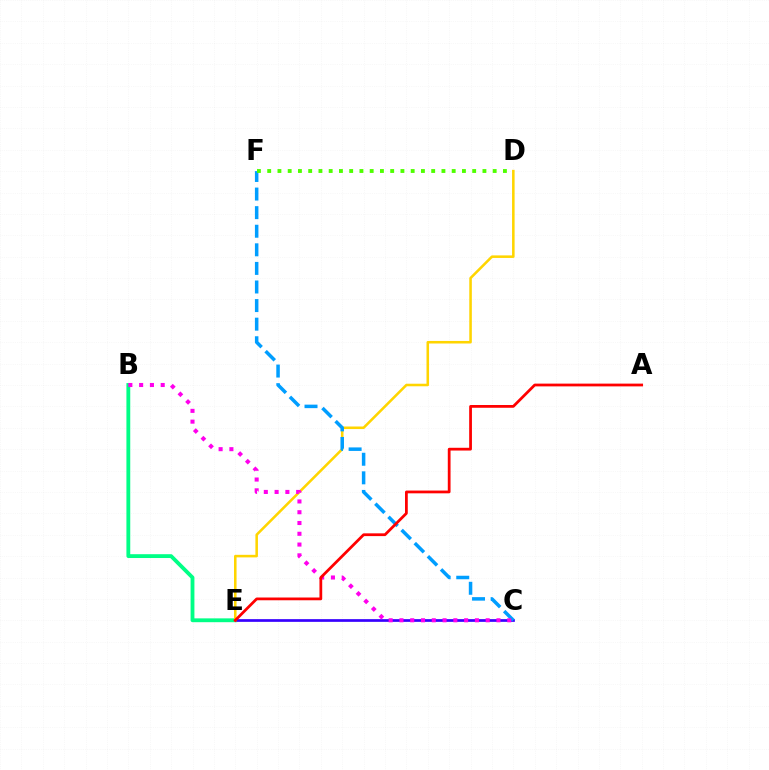{('B', 'E'): [{'color': '#00ff86', 'line_style': 'solid', 'thickness': 2.76}], ('C', 'E'): [{'color': '#3700ff', 'line_style': 'solid', 'thickness': 1.95}], ('D', 'E'): [{'color': '#ffd500', 'line_style': 'solid', 'thickness': 1.84}], ('C', 'F'): [{'color': '#009eff', 'line_style': 'dashed', 'thickness': 2.52}], ('D', 'F'): [{'color': '#4fff00', 'line_style': 'dotted', 'thickness': 2.78}], ('B', 'C'): [{'color': '#ff00ed', 'line_style': 'dotted', 'thickness': 2.93}], ('A', 'E'): [{'color': '#ff0000', 'line_style': 'solid', 'thickness': 1.99}]}